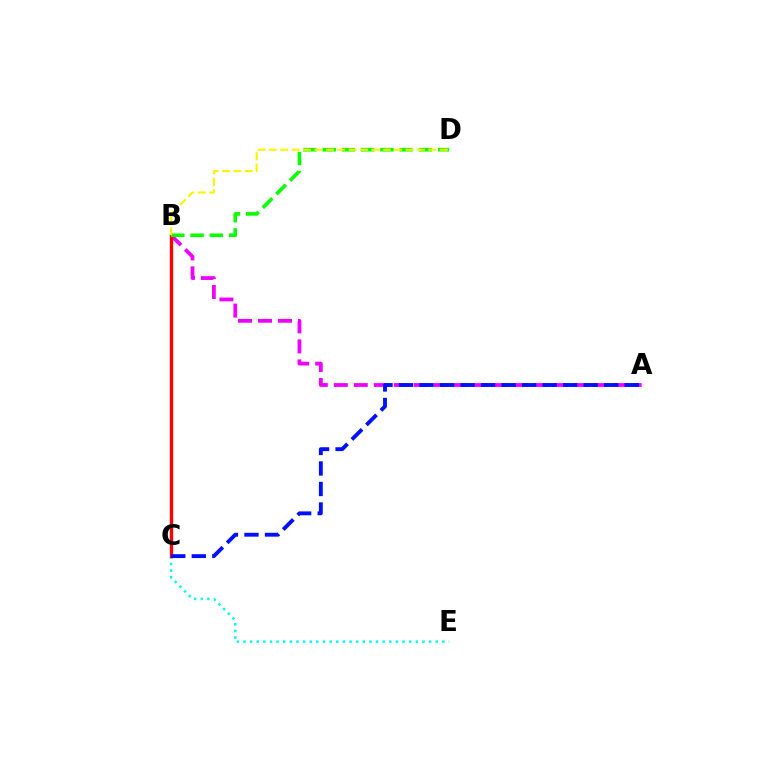{('C', 'E'): [{'color': '#00fff6', 'line_style': 'dotted', 'thickness': 1.8}], ('A', 'B'): [{'color': '#ee00ff', 'line_style': 'dashed', 'thickness': 2.72}], ('B', 'C'): [{'color': '#ff0000', 'line_style': 'solid', 'thickness': 2.42}], ('A', 'C'): [{'color': '#0010ff', 'line_style': 'dashed', 'thickness': 2.79}], ('B', 'D'): [{'color': '#08ff00', 'line_style': 'dashed', 'thickness': 2.62}, {'color': '#fcf500', 'line_style': 'dashed', 'thickness': 1.55}]}